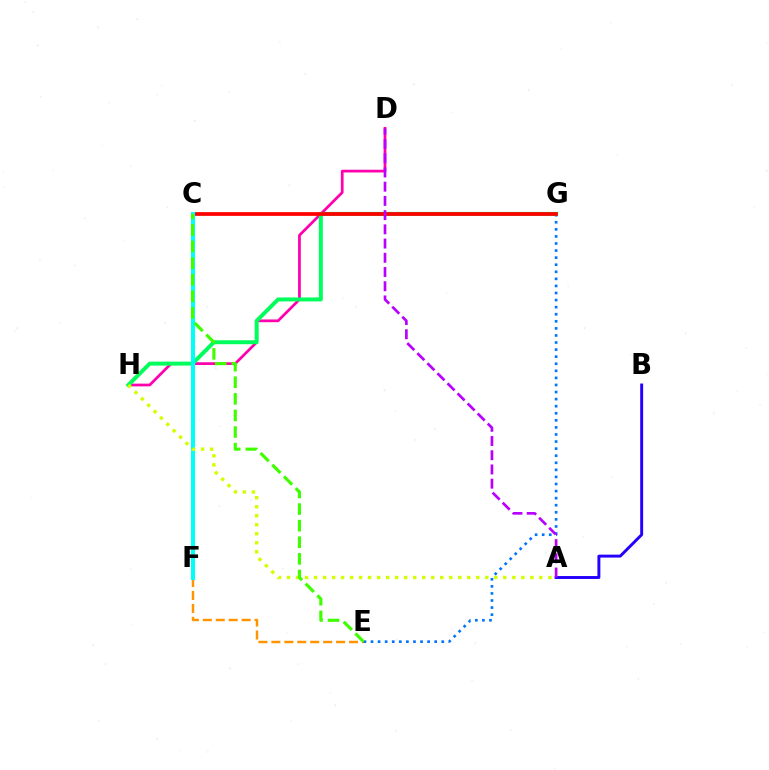{('D', 'H'): [{'color': '#ff00ac', 'line_style': 'solid', 'thickness': 1.97}], ('A', 'B'): [{'color': '#2500ff', 'line_style': 'solid', 'thickness': 2.11}], ('E', 'F'): [{'color': '#ff9400', 'line_style': 'dashed', 'thickness': 1.76}], ('E', 'G'): [{'color': '#0074ff', 'line_style': 'dotted', 'thickness': 1.92}], ('G', 'H'): [{'color': '#00ff5c', 'line_style': 'solid', 'thickness': 2.85}], ('C', 'G'): [{'color': '#ff0000', 'line_style': 'solid', 'thickness': 2.68}], ('A', 'D'): [{'color': '#b900ff', 'line_style': 'dashed', 'thickness': 1.93}], ('C', 'F'): [{'color': '#00fff6', 'line_style': 'solid', 'thickness': 2.92}], ('A', 'H'): [{'color': '#d1ff00', 'line_style': 'dotted', 'thickness': 2.45}], ('C', 'E'): [{'color': '#3dff00', 'line_style': 'dashed', 'thickness': 2.25}]}